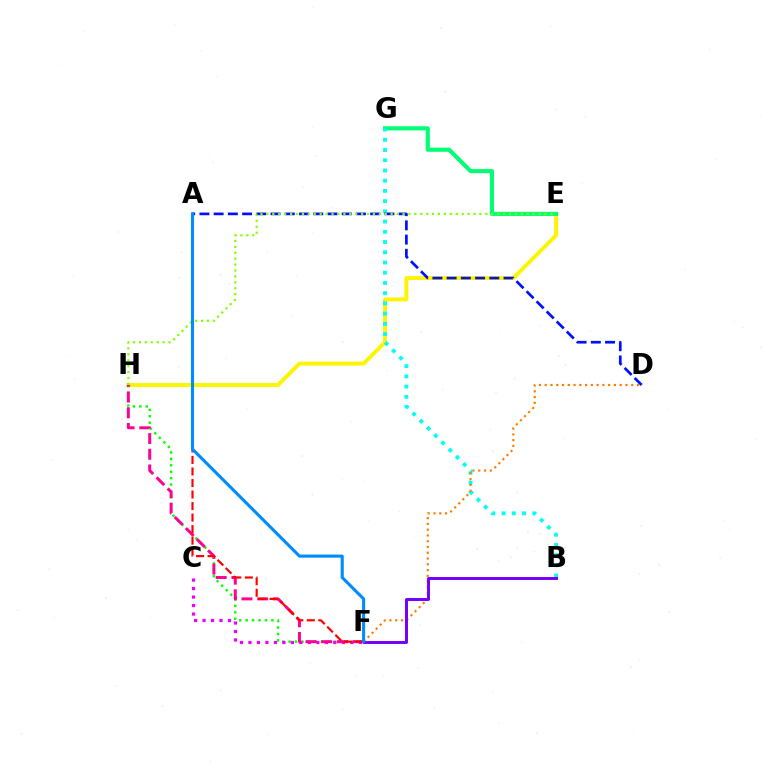{('F', 'H'): [{'color': '#08ff00', 'line_style': 'dotted', 'thickness': 1.75}, {'color': '#ff0094', 'line_style': 'dashed', 'thickness': 2.13}], ('E', 'H'): [{'color': '#fcf500', 'line_style': 'solid', 'thickness': 2.81}, {'color': '#84ff00', 'line_style': 'dotted', 'thickness': 1.61}], ('E', 'G'): [{'color': '#00ff74', 'line_style': 'solid', 'thickness': 2.95}], ('B', 'G'): [{'color': '#00fff6', 'line_style': 'dotted', 'thickness': 2.78}], ('C', 'F'): [{'color': '#ee00ff', 'line_style': 'dotted', 'thickness': 2.31}], ('A', 'D'): [{'color': '#0010ff', 'line_style': 'dashed', 'thickness': 1.93}], ('D', 'F'): [{'color': '#ff7c00', 'line_style': 'dotted', 'thickness': 1.57}], ('B', 'F'): [{'color': '#7200ff', 'line_style': 'solid', 'thickness': 2.13}], ('A', 'F'): [{'color': '#ff0000', 'line_style': 'dashed', 'thickness': 1.57}, {'color': '#008cff', 'line_style': 'solid', 'thickness': 2.23}]}